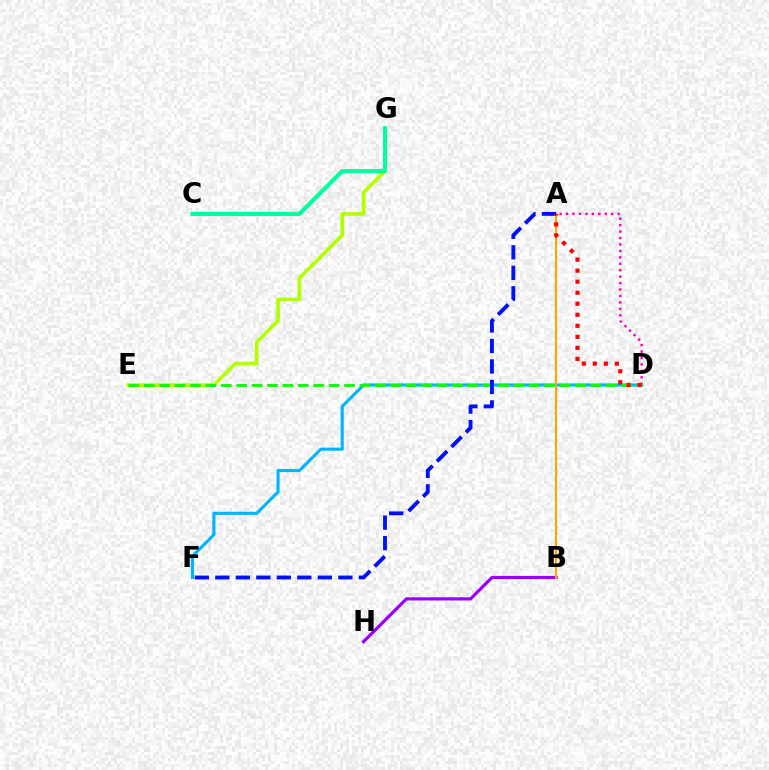{('E', 'G'): [{'color': '#b3ff00', 'line_style': 'solid', 'thickness': 2.64}], ('A', 'D'): [{'color': '#ff00bd', 'line_style': 'dotted', 'thickness': 1.75}, {'color': '#ff0000', 'line_style': 'dotted', 'thickness': 3.0}], ('D', 'F'): [{'color': '#00b5ff', 'line_style': 'solid', 'thickness': 2.23}], ('B', 'H'): [{'color': '#9b00ff', 'line_style': 'solid', 'thickness': 2.3}], ('A', 'B'): [{'color': '#ffa500', 'line_style': 'solid', 'thickness': 1.51}], ('D', 'E'): [{'color': '#08ff00', 'line_style': 'dashed', 'thickness': 2.09}], ('C', 'G'): [{'color': '#00ff9d', 'line_style': 'solid', 'thickness': 2.97}], ('A', 'F'): [{'color': '#0010ff', 'line_style': 'dashed', 'thickness': 2.79}]}